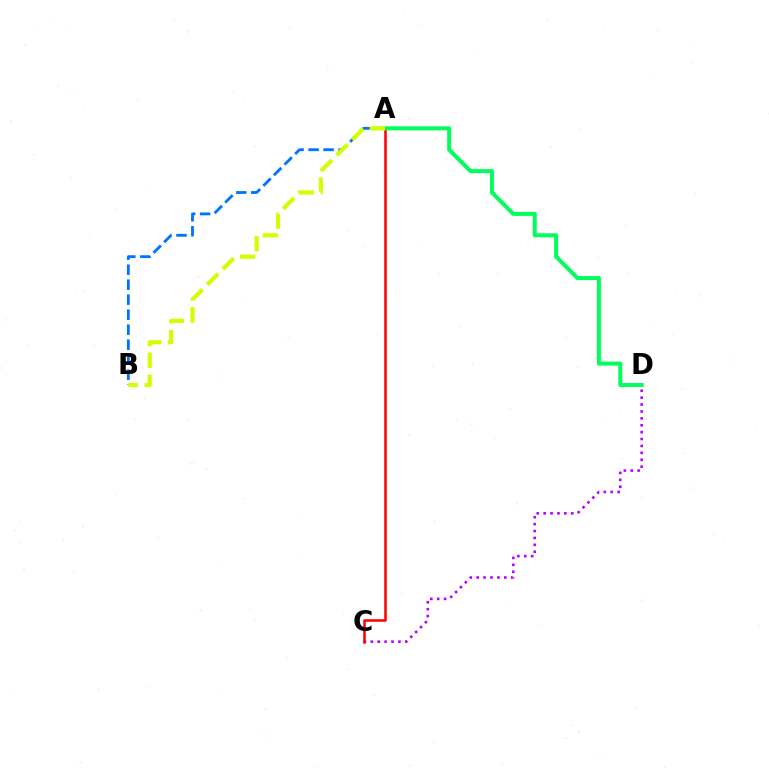{('C', 'D'): [{'color': '#b900ff', 'line_style': 'dotted', 'thickness': 1.88}], ('A', 'C'): [{'color': '#ff0000', 'line_style': 'solid', 'thickness': 1.81}], ('A', 'D'): [{'color': '#00ff5c', 'line_style': 'solid', 'thickness': 2.9}], ('A', 'B'): [{'color': '#0074ff', 'line_style': 'dashed', 'thickness': 2.04}, {'color': '#d1ff00', 'line_style': 'dashed', 'thickness': 3.0}]}